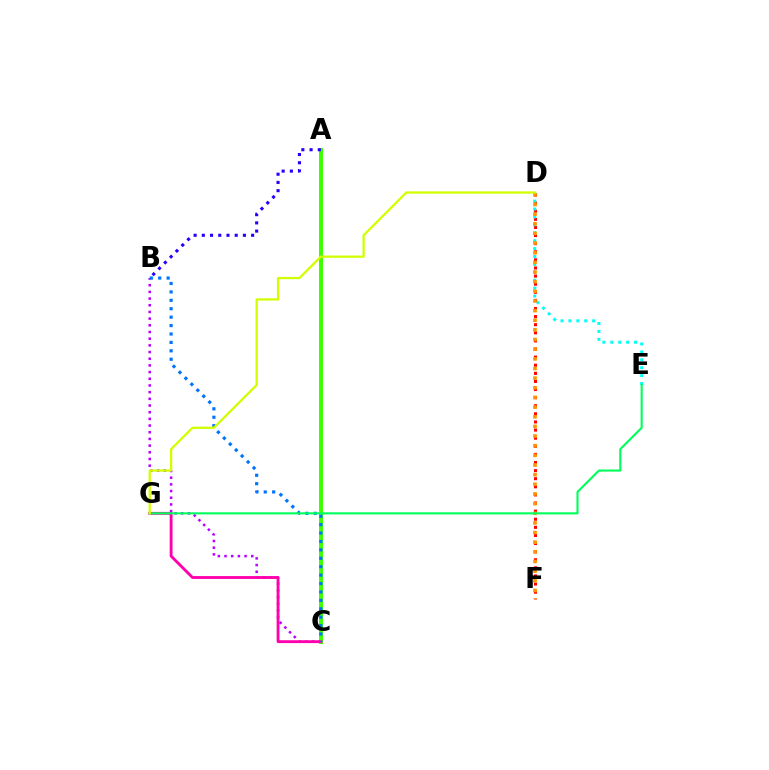{('B', 'C'): [{'color': '#b900ff', 'line_style': 'dotted', 'thickness': 1.82}, {'color': '#0074ff', 'line_style': 'dotted', 'thickness': 2.29}], ('D', 'F'): [{'color': '#ff0000', 'line_style': 'dotted', 'thickness': 2.2}, {'color': '#ff9400', 'line_style': 'dotted', 'thickness': 2.62}], ('A', 'C'): [{'color': '#3dff00', 'line_style': 'solid', 'thickness': 2.85}], ('C', 'G'): [{'color': '#ff00ac', 'line_style': 'solid', 'thickness': 2.06}], ('D', 'E'): [{'color': '#00fff6', 'line_style': 'dotted', 'thickness': 2.15}], ('A', 'B'): [{'color': '#2500ff', 'line_style': 'dotted', 'thickness': 2.23}], ('E', 'G'): [{'color': '#00ff5c', 'line_style': 'solid', 'thickness': 1.52}], ('D', 'G'): [{'color': '#d1ff00', 'line_style': 'solid', 'thickness': 1.64}]}